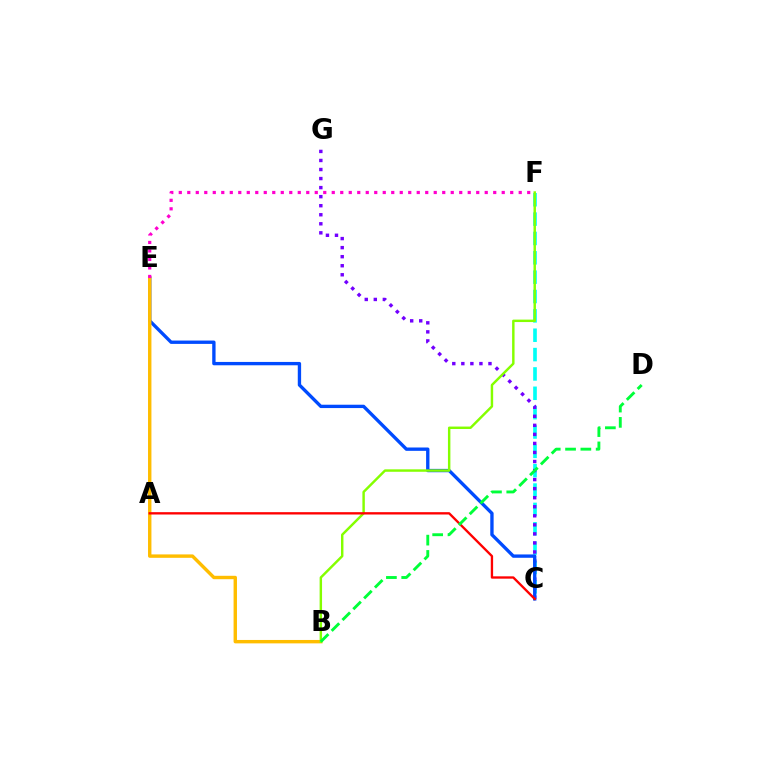{('C', 'F'): [{'color': '#00fff6', 'line_style': 'dashed', 'thickness': 2.63}], ('C', 'G'): [{'color': '#7200ff', 'line_style': 'dotted', 'thickness': 2.46}], ('C', 'E'): [{'color': '#004bff', 'line_style': 'solid', 'thickness': 2.41}], ('B', 'E'): [{'color': '#ffbd00', 'line_style': 'solid', 'thickness': 2.45}], ('E', 'F'): [{'color': '#ff00cf', 'line_style': 'dotted', 'thickness': 2.31}], ('B', 'F'): [{'color': '#84ff00', 'line_style': 'solid', 'thickness': 1.76}], ('A', 'C'): [{'color': '#ff0000', 'line_style': 'solid', 'thickness': 1.68}], ('B', 'D'): [{'color': '#00ff39', 'line_style': 'dashed', 'thickness': 2.08}]}